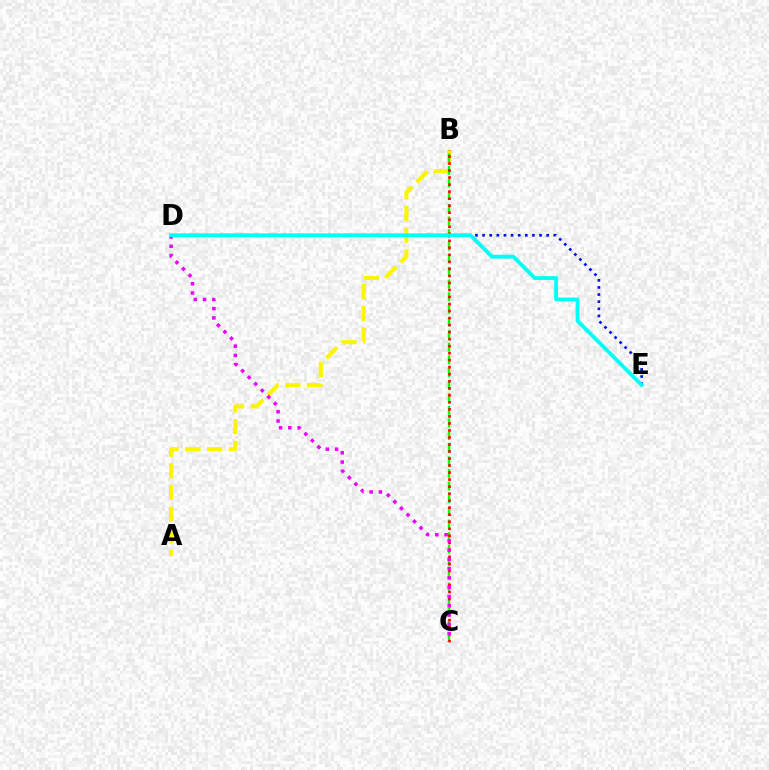{('D', 'E'): [{'color': '#0010ff', 'line_style': 'dotted', 'thickness': 1.93}, {'color': '#00fff6', 'line_style': 'solid', 'thickness': 2.74}], ('A', 'B'): [{'color': '#fcf500', 'line_style': 'dashed', 'thickness': 2.94}], ('B', 'C'): [{'color': '#08ff00', 'line_style': 'dashed', 'thickness': 1.72}, {'color': '#ff0000', 'line_style': 'dotted', 'thickness': 1.91}], ('C', 'D'): [{'color': '#ee00ff', 'line_style': 'dotted', 'thickness': 2.52}]}